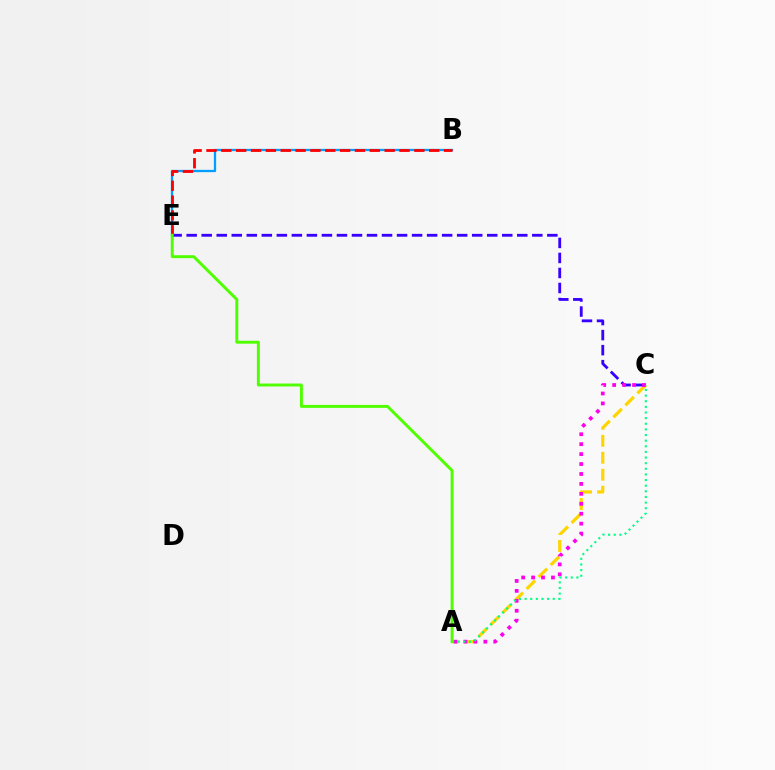{('B', 'E'): [{'color': '#009eff', 'line_style': 'solid', 'thickness': 1.65}, {'color': '#ff0000', 'line_style': 'dashed', 'thickness': 2.02}], ('A', 'C'): [{'color': '#ffd500', 'line_style': 'dashed', 'thickness': 2.3}, {'color': '#ff00ed', 'line_style': 'dotted', 'thickness': 2.7}, {'color': '#00ff86', 'line_style': 'dotted', 'thickness': 1.53}], ('C', 'E'): [{'color': '#3700ff', 'line_style': 'dashed', 'thickness': 2.04}], ('A', 'E'): [{'color': '#4fff00', 'line_style': 'solid', 'thickness': 2.11}]}